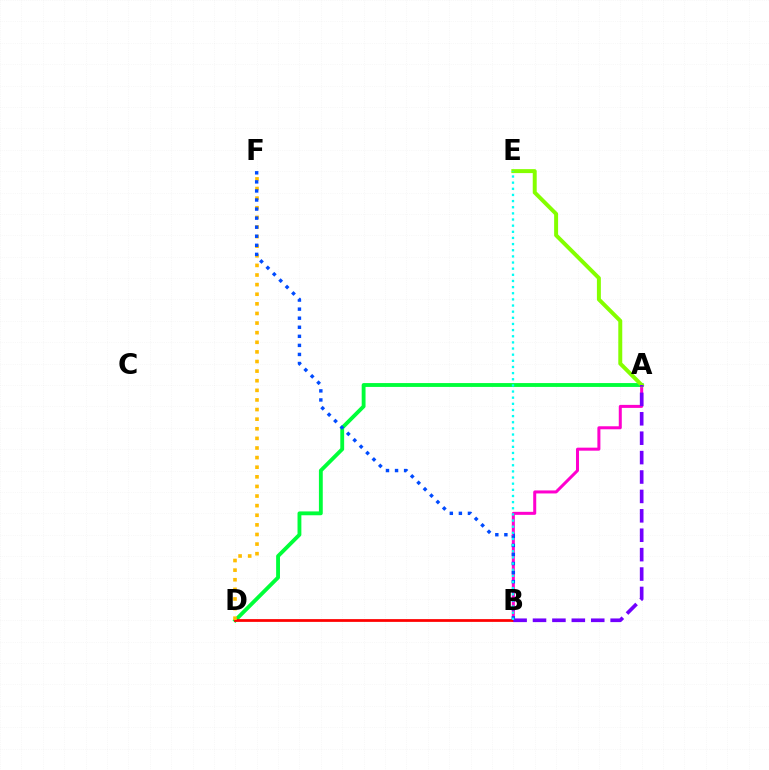{('A', 'D'): [{'color': '#00ff39', 'line_style': 'solid', 'thickness': 2.77}], ('A', 'B'): [{'color': '#ff00cf', 'line_style': 'solid', 'thickness': 2.17}, {'color': '#7200ff', 'line_style': 'dashed', 'thickness': 2.64}], ('B', 'D'): [{'color': '#ff0000', 'line_style': 'solid', 'thickness': 1.98}], ('D', 'F'): [{'color': '#ffbd00', 'line_style': 'dotted', 'thickness': 2.61}], ('B', 'F'): [{'color': '#004bff', 'line_style': 'dotted', 'thickness': 2.46}], ('A', 'E'): [{'color': '#84ff00', 'line_style': 'solid', 'thickness': 2.85}], ('B', 'E'): [{'color': '#00fff6', 'line_style': 'dotted', 'thickness': 1.67}]}